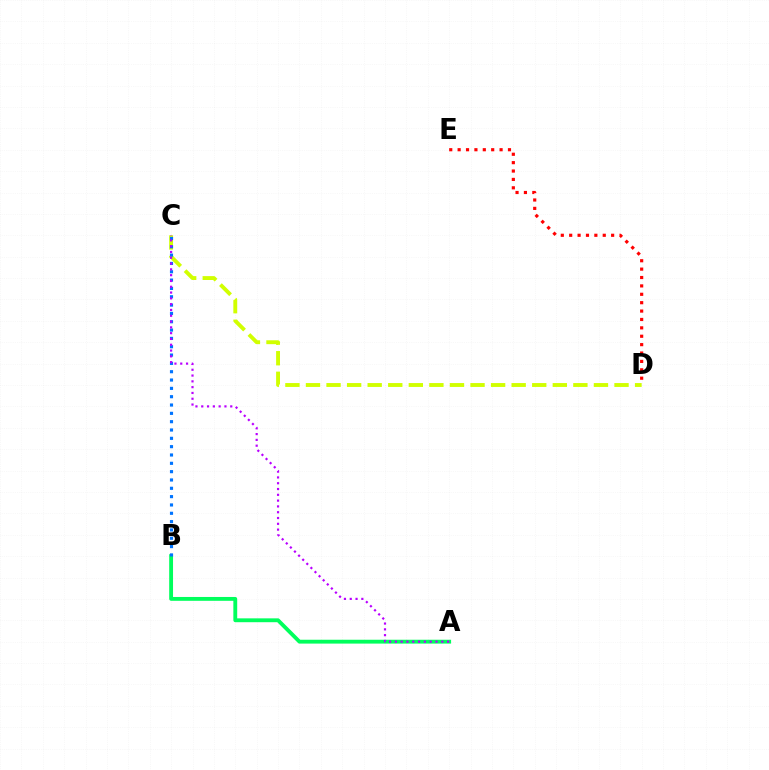{('C', 'D'): [{'color': '#d1ff00', 'line_style': 'dashed', 'thickness': 2.79}], ('D', 'E'): [{'color': '#ff0000', 'line_style': 'dotted', 'thickness': 2.28}], ('A', 'B'): [{'color': '#00ff5c', 'line_style': 'solid', 'thickness': 2.77}], ('B', 'C'): [{'color': '#0074ff', 'line_style': 'dotted', 'thickness': 2.26}], ('A', 'C'): [{'color': '#b900ff', 'line_style': 'dotted', 'thickness': 1.58}]}